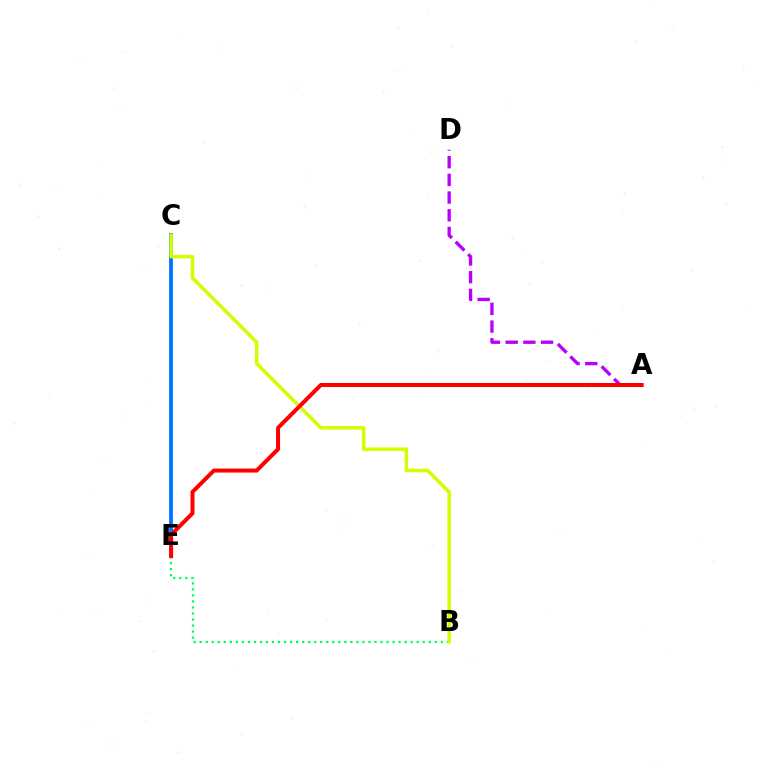{('C', 'E'): [{'color': '#0074ff', 'line_style': 'solid', 'thickness': 2.73}], ('A', 'D'): [{'color': '#b900ff', 'line_style': 'dashed', 'thickness': 2.4}], ('B', 'E'): [{'color': '#00ff5c', 'line_style': 'dotted', 'thickness': 1.64}], ('B', 'C'): [{'color': '#d1ff00', 'line_style': 'solid', 'thickness': 2.53}], ('A', 'E'): [{'color': '#ff0000', 'line_style': 'solid', 'thickness': 2.88}]}